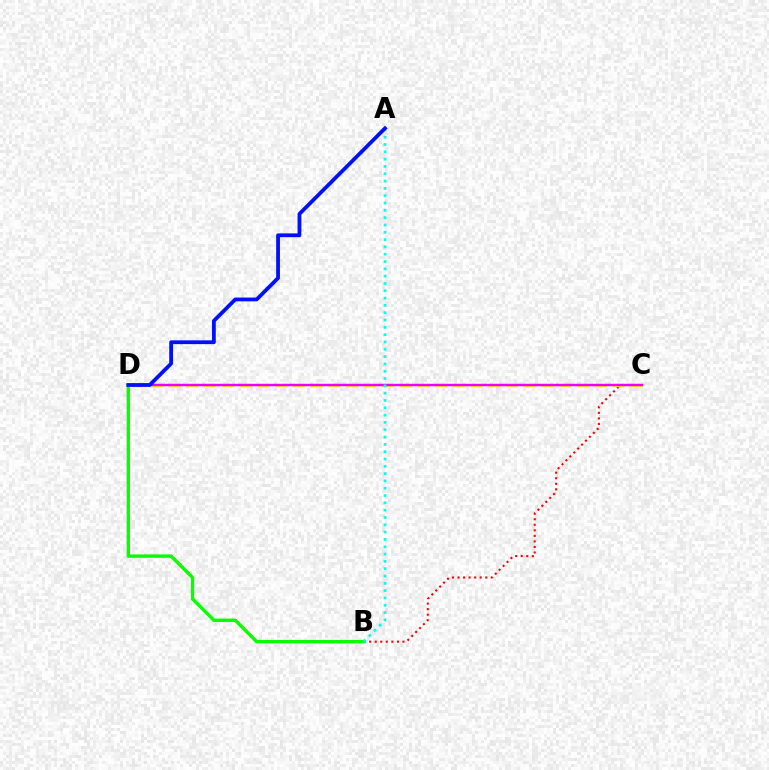{('B', 'C'): [{'color': '#ff0000', 'line_style': 'dotted', 'thickness': 1.51}], ('B', 'D'): [{'color': '#08ff00', 'line_style': 'solid', 'thickness': 2.45}], ('C', 'D'): [{'color': '#fcf500', 'line_style': 'dashed', 'thickness': 2.41}, {'color': '#ee00ff', 'line_style': 'solid', 'thickness': 1.75}], ('A', 'B'): [{'color': '#00fff6', 'line_style': 'dotted', 'thickness': 1.99}], ('A', 'D'): [{'color': '#0010ff', 'line_style': 'solid', 'thickness': 2.72}]}